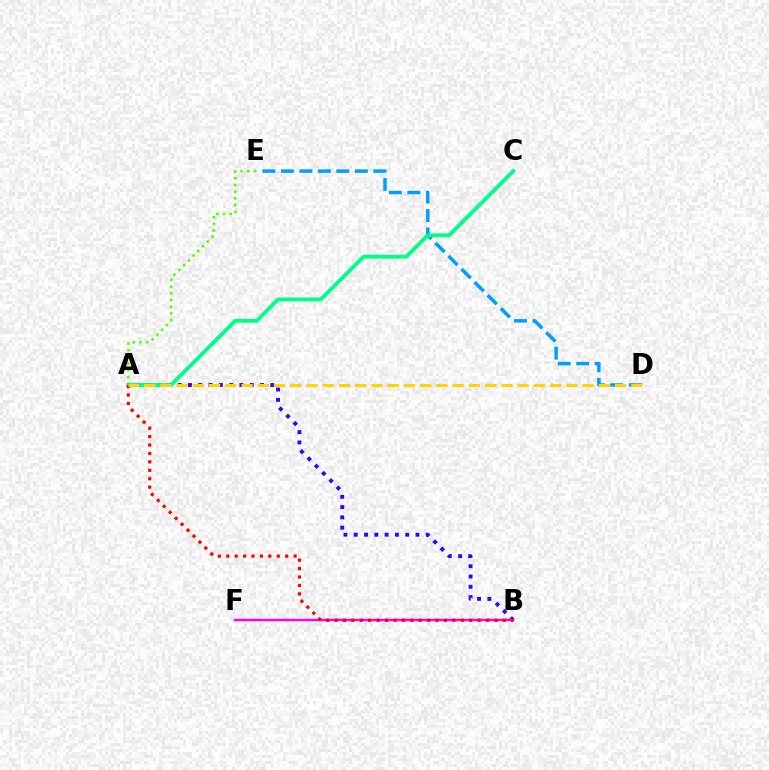{('D', 'E'): [{'color': '#009eff', 'line_style': 'dashed', 'thickness': 2.51}], ('A', 'E'): [{'color': '#4fff00', 'line_style': 'dotted', 'thickness': 1.82}], ('A', 'B'): [{'color': '#3700ff', 'line_style': 'dotted', 'thickness': 2.8}, {'color': '#ff0000', 'line_style': 'dotted', 'thickness': 2.29}], ('A', 'C'): [{'color': '#00ff86', 'line_style': 'solid', 'thickness': 2.76}], ('B', 'F'): [{'color': '#ff00ed', 'line_style': 'solid', 'thickness': 1.74}], ('A', 'D'): [{'color': '#ffd500', 'line_style': 'dashed', 'thickness': 2.21}]}